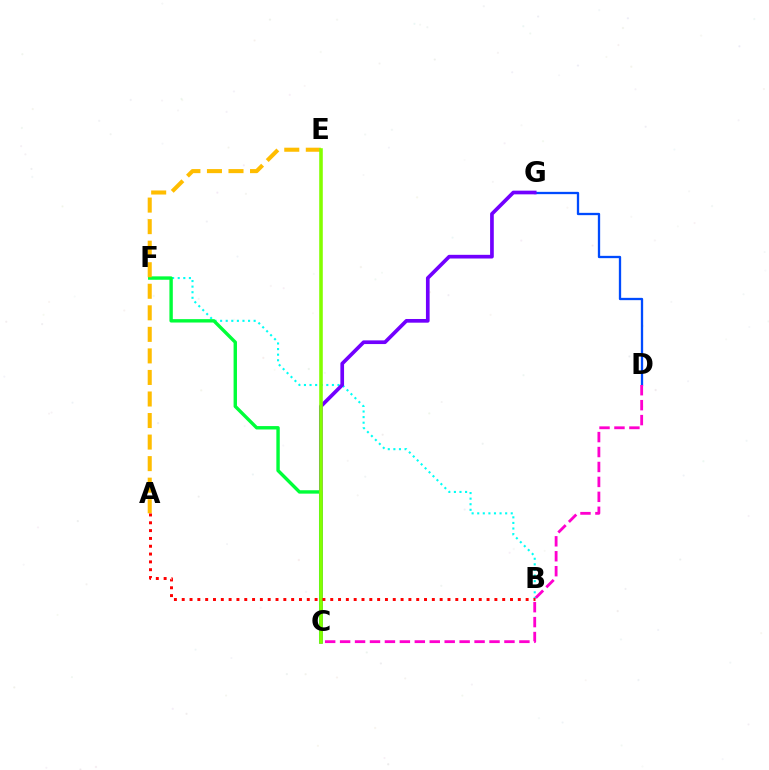{('B', 'F'): [{'color': '#00fff6', 'line_style': 'dotted', 'thickness': 1.52}], ('D', 'G'): [{'color': '#004bff', 'line_style': 'solid', 'thickness': 1.66}], ('C', 'D'): [{'color': '#ff00cf', 'line_style': 'dashed', 'thickness': 2.03}], ('C', 'G'): [{'color': '#7200ff', 'line_style': 'solid', 'thickness': 2.65}], ('C', 'F'): [{'color': '#00ff39', 'line_style': 'solid', 'thickness': 2.44}], ('A', 'E'): [{'color': '#ffbd00', 'line_style': 'dashed', 'thickness': 2.93}], ('C', 'E'): [{'color': '#84ff00', 'line_style': 'solid', 'thickness': 2.58}], ('A', 'B'): [{'color': '#ff0000', 'line_style': 'dotted', 'thickness': 2.12}]}